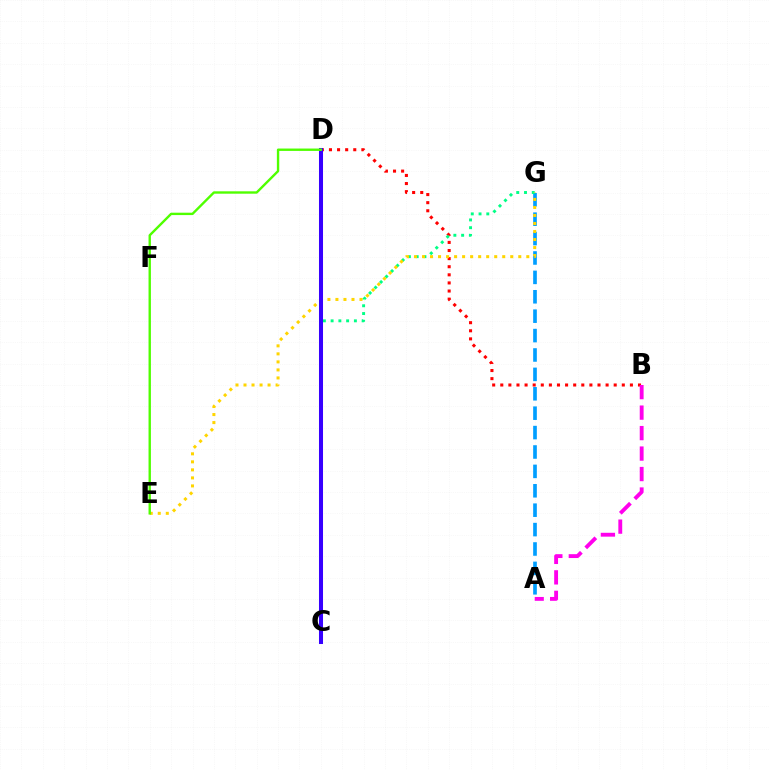{('B', 'D'): [{'color': '#ff0000', 'line_style': 'dotted', 'thickness': 2.2}], ('A', 'B'): [{'color': '#ff00ed', 'line_style': 'dashed', 'thickness': 2.78}], ('A', 'G'): [{'color': '#009eff', 'line_style': 'dashed', 'thickness': 2.64}], ('C', 'G'): [{'color': '#00ff86', 'line_style': 'dotted', 'thickness': 2.11}], ('E', 'G'): [{'color': '#ffd500', 'line_style': 'dotted', 'thickness': 2.18}], ('C', 'D'): [{'color': '#3700ff', 'line_style': 'solid', 'thickness': 2.9}], ('D', 'E'): [{'color': '#4fff00', 'line_style': 'solid', 'thickness': 1.72}]}